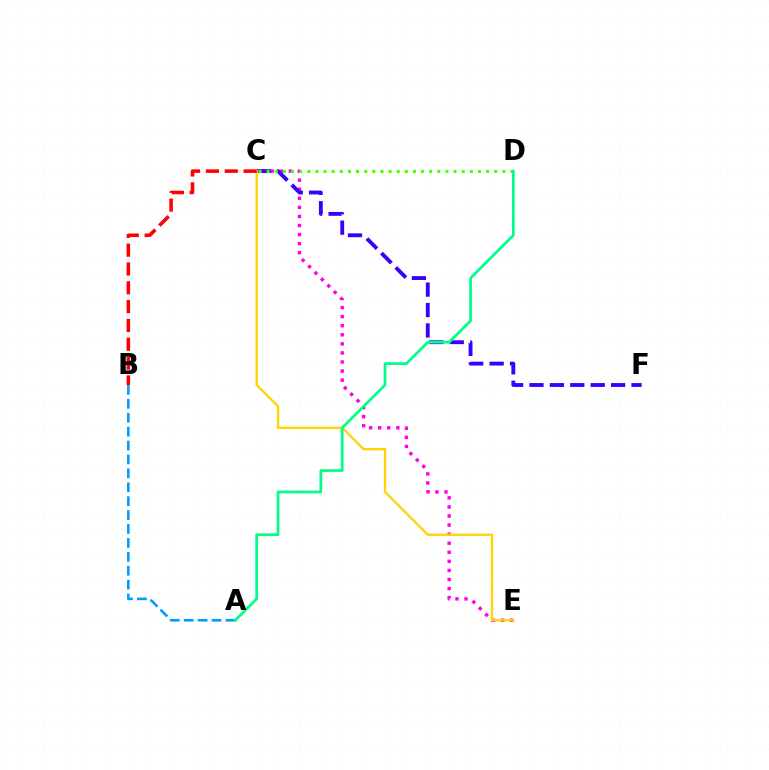{('C', 'E'): [{'color': '#ff00ed', 'line_style': 'dotted', 'thickness': 2.46}, {'color': '#ffd500', 'line_style': 'solid', 'thickness': 1.67}], ('C', 'F'): [{'color': '#3700ff', 'line_style': 'dashed', 'thickness': 2.77}], ('C', 'D'): [{'color': '#4fff00', 'line_style': 'dotted', 'thickness': 2.21}], ('B', 'C'): [{'color': '#ff0000', 'line_style': 'dashed', 'thickness': 2.56}], ('A', 'B'): [{'color': '#009eff', 'line_style': 'dashed', 'thickness': 1.89}], ('A', 'D'): [{'color': '#00ff86', 'line_style': 'solid', 'thickness': 1.97}]}